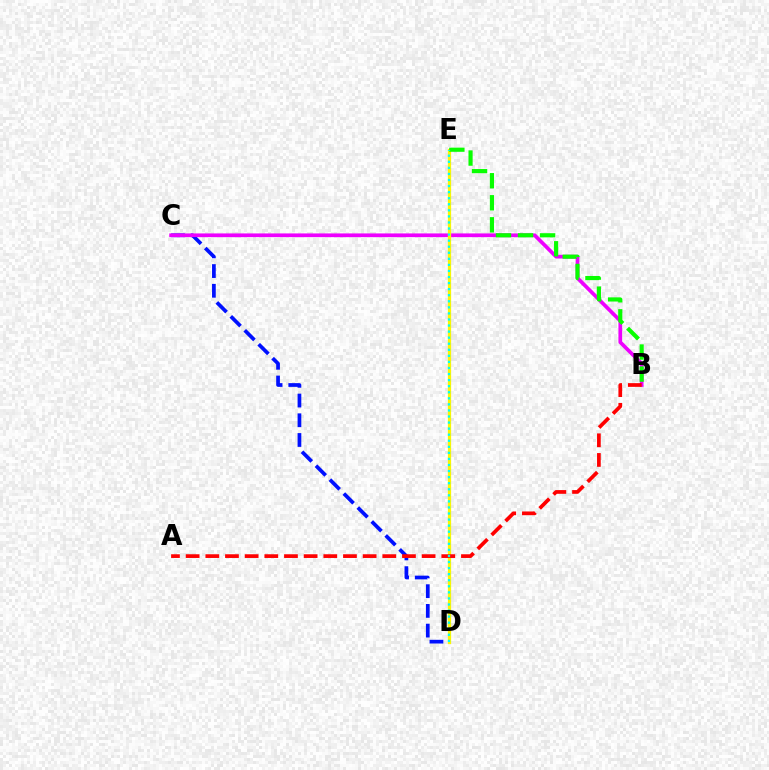{('C', 'D'): [{'color': '#0010ff', 'line_style': 'dashed', 'thickness': 2.68}], ('B', 'C'): [{'color': '#ee00ff', 'line_style': 'solid', 'thickness': 2.67}], ('D', 'E'): [{'color': '#fcf500', 'line_style': 'solid', 'thickness': 2.33}, {'color': '#00fff6', 'line_style': 'dotted', 'thickness': 1.65}], ('A', 'B'): [{'color': '#ff0000', 'line_style': 'dashed', 'thickness': 2.67}], ('B', 'E'): [{'color': '#08ff00', 'line_style': 'dashed', 'thickness': 2.99}]}